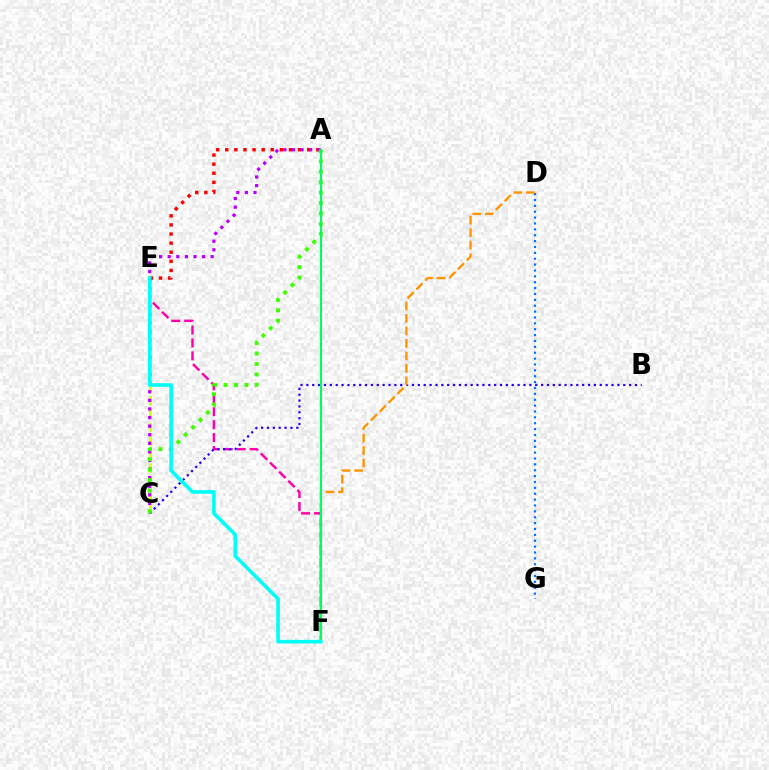{('E', 'F'): [{'color': '#ff00ac', 'line_style': 'dashed', 'thickness': 1.76}, {'color': '#00fff6', 'line_style': 'solid', 'thickness': 2.61}], ('D', 'G'): [{'color': '#0074ff', 'line_style': 'dotted', 'thickness': 1.6}], ('C', 'E'): [{'color': '#d1ff00', 'line_style': 'dashed', 'thickness': 1.84}], ('A', 'E'): [{'color': '#ff0000', 'line_style': 'dotted', 'thickness': 2.47}], ('A', 'C'): [{'color': '#b900ff', 'line_style': 'dotted', 'thickness': 2.33}, {'color': '#3dff00', 'line_style': 'dotted', 'thickness': 2.83}], ('B', 'C'): [{'color': '#2500ff', 'line_style': 'dotted', 'thickness': 1.59}], ('D', 'F'): [{'color': '#ff9400', 'line_style': 'dashed', 'thickness': 1.7}], ('A', 'F'): [{'color': '#00ff5c', 'line_style': 'solid', 'thickness': 1.55}]}